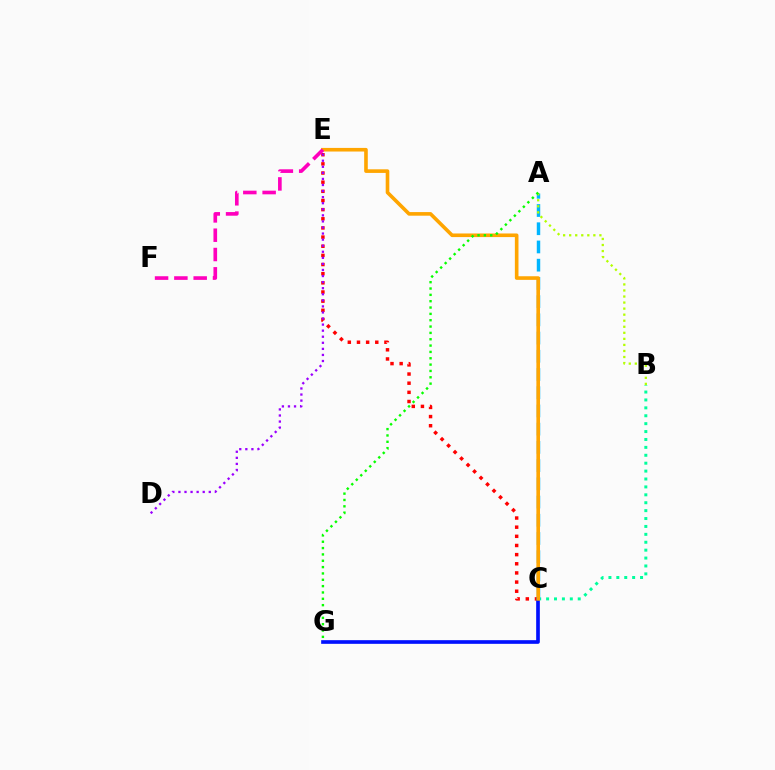{('B', 'C'): [{'color': '#00ff9d', 'line_style': 'dotted', 'thickness': 2.15}], ('C', 'E'): [{'color': '#ff0000', 'line_style': 'dotted', 'thickness': 2.49}, {'color': '#ffa500', 'line_style': 'solid', 'thickness': 2.6}], ('C', 'G'): [{'color': '#0010ff', 'line_style': 'solid', 'thickness': 2.64}], ('A', 'C'): [{'color': '#00b5ff', 'line_style': 'dashed', 'thickness': 2.48}], ('A', 'B'): [{'color': '#b3ff00', 'line_style': 'dotted', 'thickness': 1.64}], ('D', 'E'): [{'color': '#9b00ff', 'line_style': 'dotted', 'thickness': 1.65}], ('E', 'F'): [{'color': '#ff00bd', 'line_style': 'dashed', 'thickness': 2.62}], ('A', 'G'): [{'color': '#08ff00', 'line_style': 'dotted', 'thickness': 1.72}]}